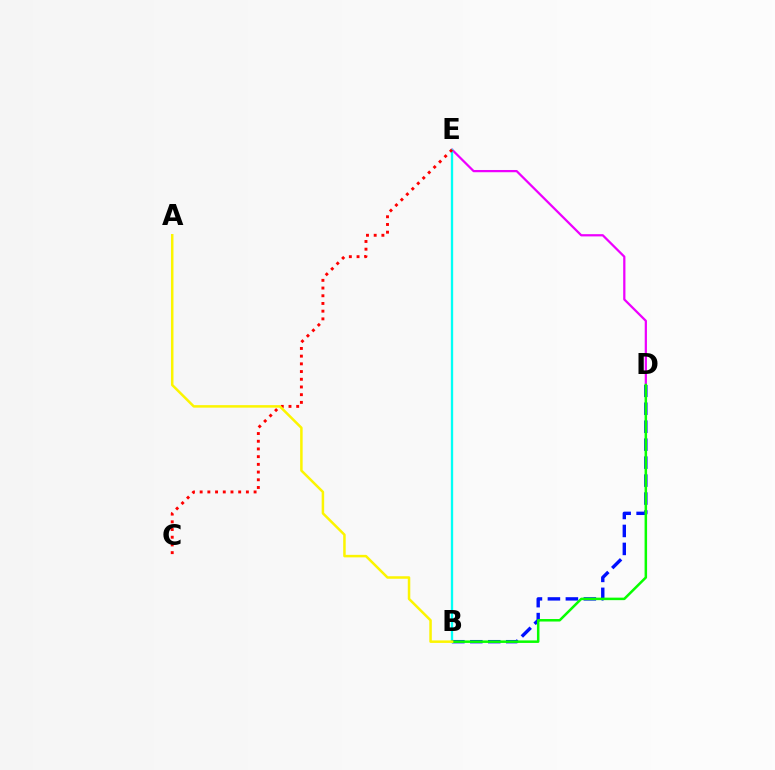{('D', 'E'): [{'color': '#ee00ff', 'line_style': 'solid', 'thickness': 1.61}], ('B', 'E'): [{'color': '#00fff6', 'line_style': 'solid', 'thickness': 1.67}], ('B', 'D'): [{'color': '#0010ff', 'line_style': 'dashed', 'thickness': 2.44}, {'color': '#08ff00', 'line_style': 'solid', 'thickness': 1.81}], ('C', 'E'): [{'color': '#ff0000', 'line_style': 'dotted', 'thickness': 2.09}], ('A', 'B'): [{'color': '#fcf500', 'line_style': 'solid', 'thickness': 1.81}]}